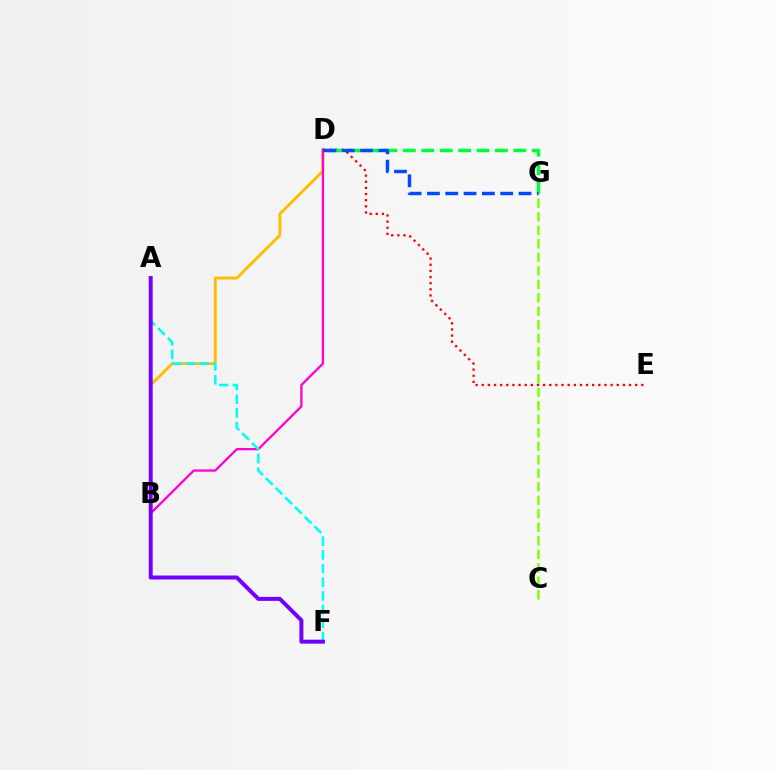{('B', 'D'): [{'color': '#ffbd00', 'line_style': 'solid', 'thickness': 2.09}, {'color': '#ff00cf', 'line_style': 'solid', 'thickness': 1.65}], ('D', 'E'): [{'color': '#ff0000', 'line_style': 'dotted', 'thickness': 1.67}], ('D', 'G'): [{'color': '#00ff39', 'line_style': 'dashed', 'thickness': 2.5}, {'color': '#004bff', 'line_style': 'dashed', 'thickness': 2.49}], ('C', 'G'): [{'color': '#84ff00', 'line_style': 'dashed', 'thickness': 1.83}], ('A', 'F'): [{'color': '#00fff6', 'line_style': 'dashed', 'thickness': 1.86}, {'color': '#7200ff', 'line_style': 'solid', 'thickness': 2.86}]}